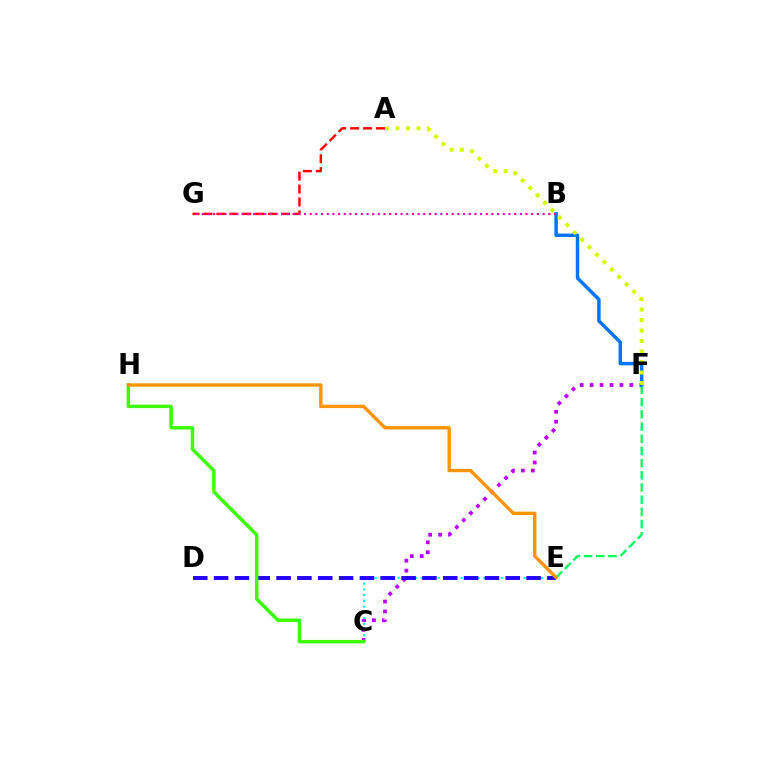{('C', 'F'): [{'color': '#b900ff', 'line_style': 'dotted', 'thickness': 2.7}], ('A', 'G'): [{'color': '#ff0000', 'line_style': 'dashed', 'thickness': 1.76}], ('E', 'F'): [{'color': '#00ff5c', 'line_style': 'dashed', 'thickness': 1.66}], ('C', 'E'): [{'color': '#00fff6', 'line_style': 'dotted', 'thickness': 1.56}], ('D', 'E'): [{'color': '#2500ff', 'line_style': 'dashed', 'thickness': 2.83}], ('C', 'H'): [{'color': '#3dff00', 'line_style': 'solid', 'thickness': 2.49}], ('B', 'F'): [{'color': '#0074ff', 'line_style': 'solid', 'thickness': 2.49}], ('A', 'F'): [{'color': '#d1ff00', 'line_style': 'dotted', 'thickness': 2.85}], ('B', 'G'): [{'color': '#ff00ac', 'line_style': 'dotted', 'thickness': 1.54}], ('E', 'H'): [{'color': '#ff9400', 'line_style': 'solid', 'thickness': 2.42}]}